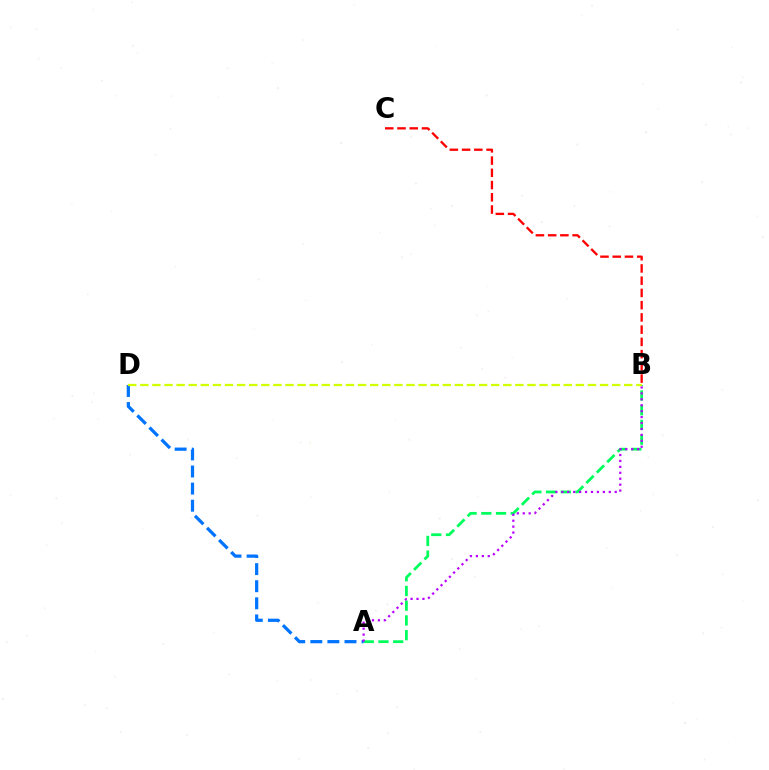{('B', 'C'): [{'color': '#ff0000', 'line_style': 'dashed', 'thickness': 1.66}], ('A', 'B'): [{'color': '#00ff5c', 'line_style': 'dashed', 'thickness': 2.0}, {'color': '#b900ff', 'line_style': 'dotted', 'thickness': 1.61}], ('A', 'D'): [{'color': '#0074ff', 'line_style': 'dashed', 'thickness': 2.32}], ('B', 'D'): [{'color': '#d1ff00', 'line_style': 'dashed', 'thickness': 1.64}]}